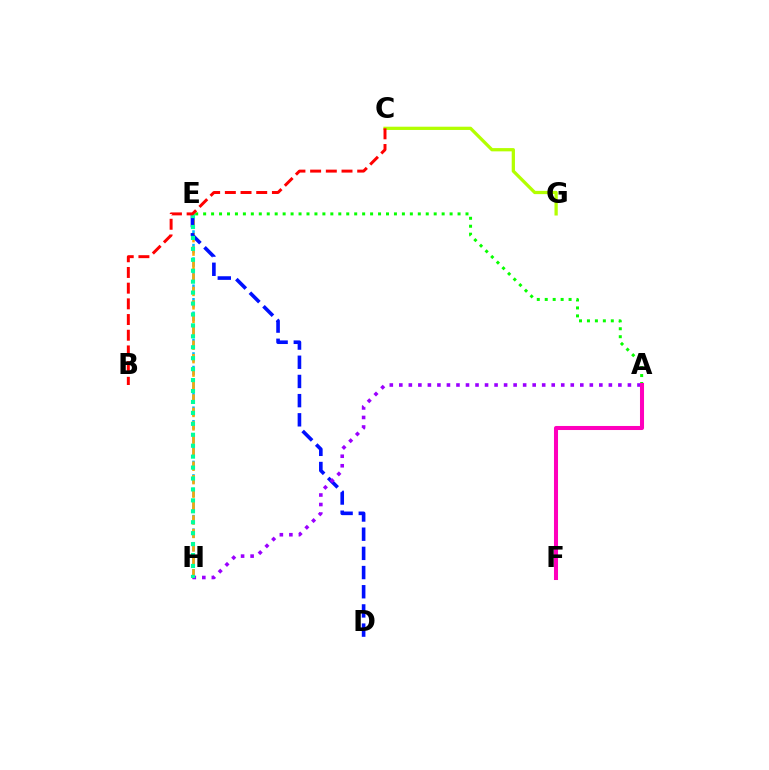{('E', 'H'): [{'color': '#00b5ff', 'line_style': 'dashed', 'thickness': 1.84}, {'color': '#ffa500', 'line_style': 'dashed', 'thickness': 1.83}, {'color': '#00ff9d', 'line_style': 'dotted', 'thickness': 2.97}], ('C', 'G'): [{'color': '#b3ff00', 'line_style': 'solid', 'thickness': 2.34}], ('D', 'E'): [{'color': '#0010ff', 'line_style': 'dashed', 'thickness': 2.61}], ('A', 'E'): [{'color': '#08ff00', 'line_style': 'dotted', 'thickness': 2.16}], ('A', 'H'): [{'color': '#9b00ff', 'line_style': 'dotted', 'thickness': 2.59}], ('B', 'C'): [{'color': '#ff0000', 'line_style': 'dashed', 'thickness': 2.13}], ('A', 'F'): [{'color': '#ff00bd', 'line_style': 'solid', 'thickness': 2.91}]}